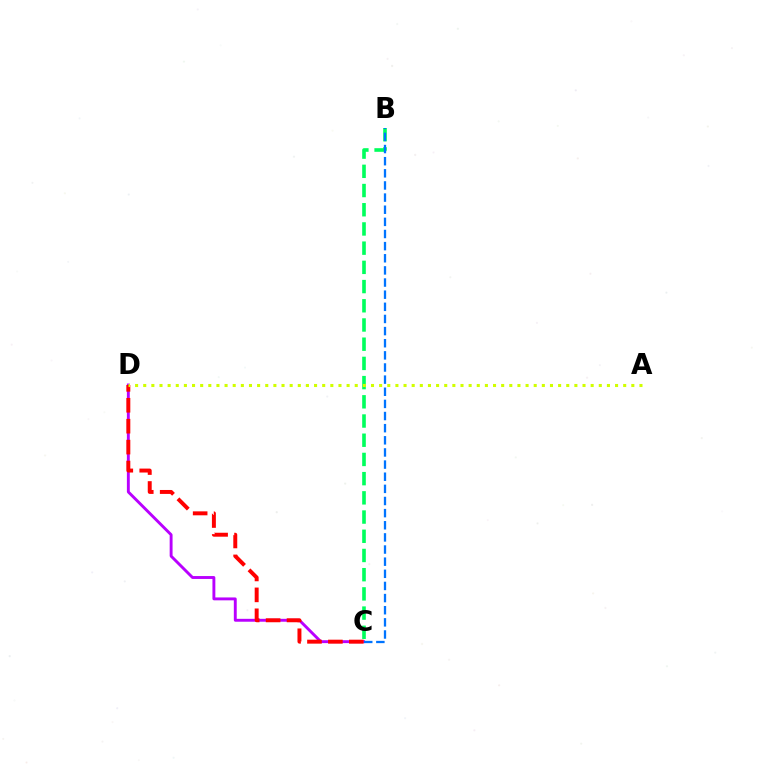{('B', 'C'): [{'color': '#00ff5c', 'line_style': 'dashed', 'thickness': 2.61}, {'color': '#0074ff', 'line_style': 'dashed', 'thickness': 1.65}], ('C', 'D'): [{'color': '#b900ff', 'line_style': 'solid', 'thickness': 2.09}, {'color': '#ff0000', 'line_style': 'dashed', 'thickness': 2.84}], ('A', 'D'): [{'color': '#d1ff00', 'line_style': 'dotted', 'thickness': 2.21}]}